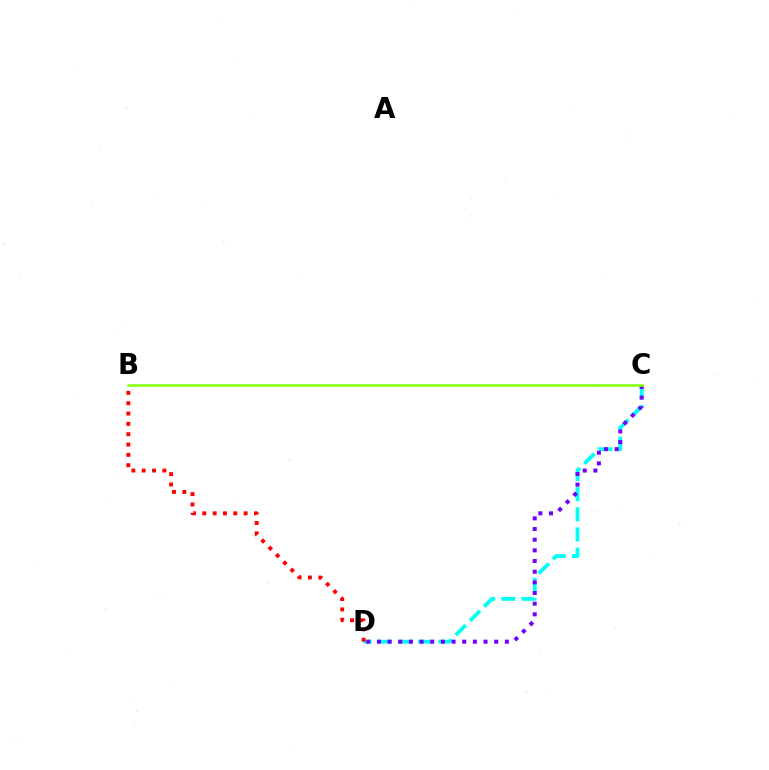{('C', 'D'): [{'color': '#00fff6', 'line_style': 'dashed', 'thickness': 2.74}, {'color': '#7200ff', 'line_style': 'dotted', 'thickness': 2.9}], ('B', 'C'): [{'color': '#84ff00', 'line_style': 'solid', 'thickness': 1.83}], ('B', 'D'): [{'color': '#ff0000', 'line_style': 'dotted', 'thickness': 2.81}]}